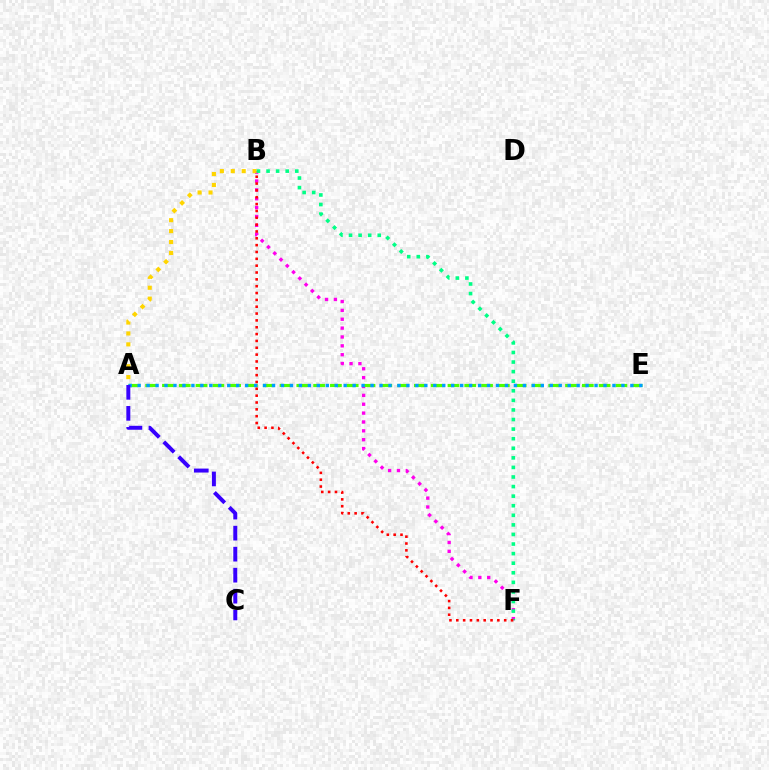{('B', 'F'): [{'color': '#ff00ed', 'line_style': 'dotted', 'thickness': 2.41}, {'color': '#00ff86', 'line_style': 'dotted', 'thickness': 2.6}, {'color': '#ff0000', 'line_style': 'dotted', 'thickness': 1.86}], ('A', 'E'): [{'color': '#4fff00', 'line_style': 'dashed', 'thickness': 2.28}, {'color': '#009eff', 'line_style': 'dotted', 'thickness': 2.43}], ('A', 'B'): [{'color': '#ffd500', 'line_style': 'dotted', 'thickness': 2.97}], ('A', 'C'): [{'color': '#3700ff', 'line_style': 'dashed', 'thickness': 2.86}]}